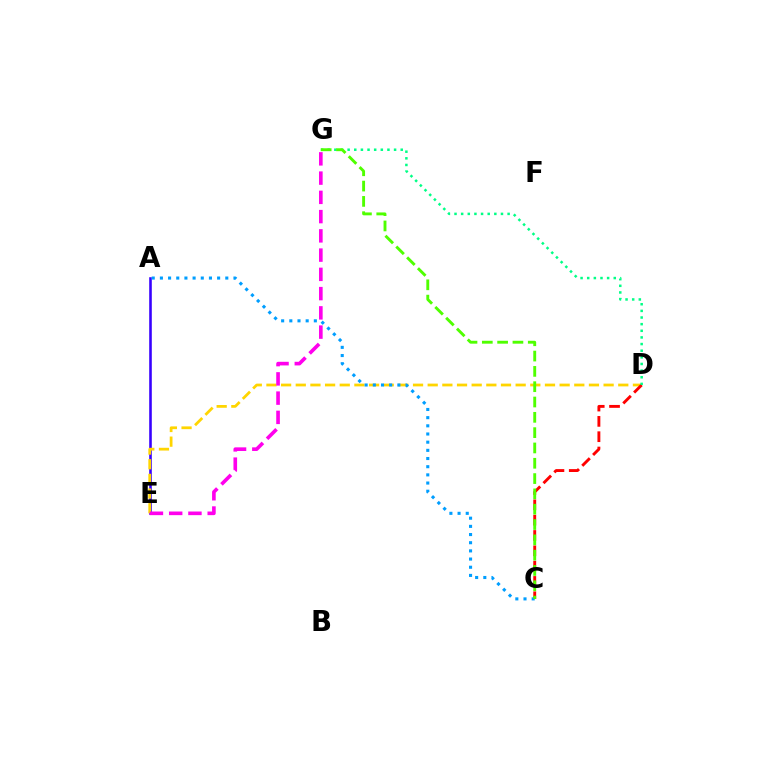{('A', 'E'): [{'color': '#3700ff', 'line_style': 'solid', 'thickness': 1.86}], ('D', 'E'): [{'color': '#ffd500', 'line_style': 'dashed', 'thickness': 1.99}], ('C', 'D'): [{'color': '#ff0000', 'line_style': 'dashed', 'thickness': 2.08}], ('E', 'G'): [{'color': '#ff00ed', 'line_style': 'dashed', 'thickness': 2.62}], ('A', 'C'): [{'color': '#009eff', 'line_style': 'dotted', 'thickness': 2.22}], ('D', 'G'): [{'color': '#00ff86', 'line_style': 'dotted', 'thickness': 1.8}], ('C', 'G'): [{'color': '#4fff00', 'line_style': 'dashed', 'thickness': 2.08}]}